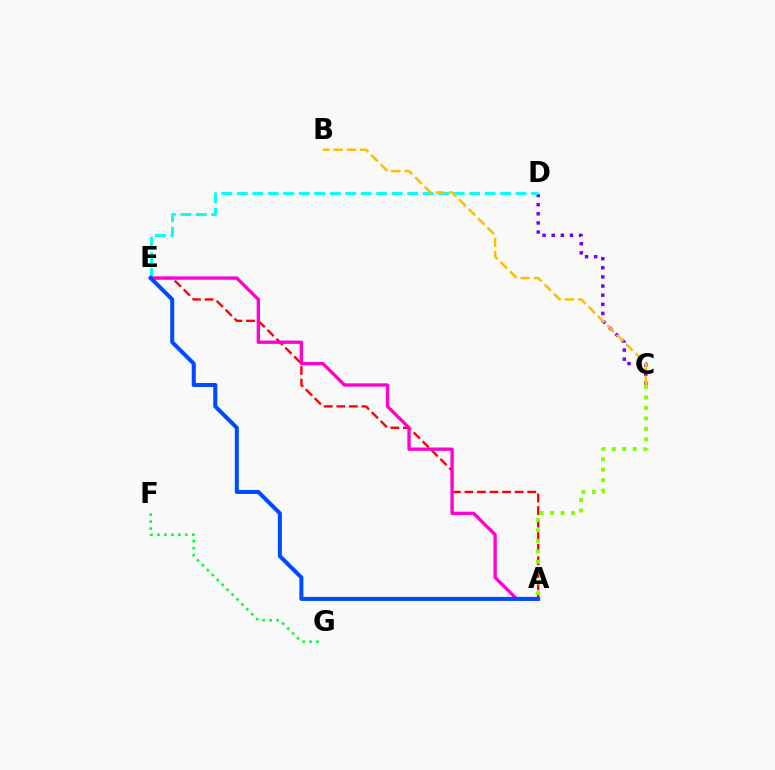{('A', 'E'): [{'color': '#ff0000', 'line_style': 'dashed', 'thickness': 1.71}, {'color': '#ff00cf', 'line_style': 'solid', 'thickness': 2.39}, {'color': '#004bff', 'line_style': 'solid', 'thickness': 2.91}], ('C', 'D'): [{'color': '#7200ff', 'line_style': 'dotted', 'thickness': 2.48}], ('D', 'E'): [{'color': '#00fff6', 'line_style': 'dashed', 'thickness': 2.1}], ('A', 'C'): [{'color': '#84ff00', 'line_style': 'dotted', 'thickness': 2.85}], ('F', 'G'): [{'color': '#00ff39', 'line_style': 'dotted', 'thickness': 1.89}], ('B', 'C'): [{'color': '#ffbd00', 'line_style': 'dashed', 'thickness': 1.81}]}